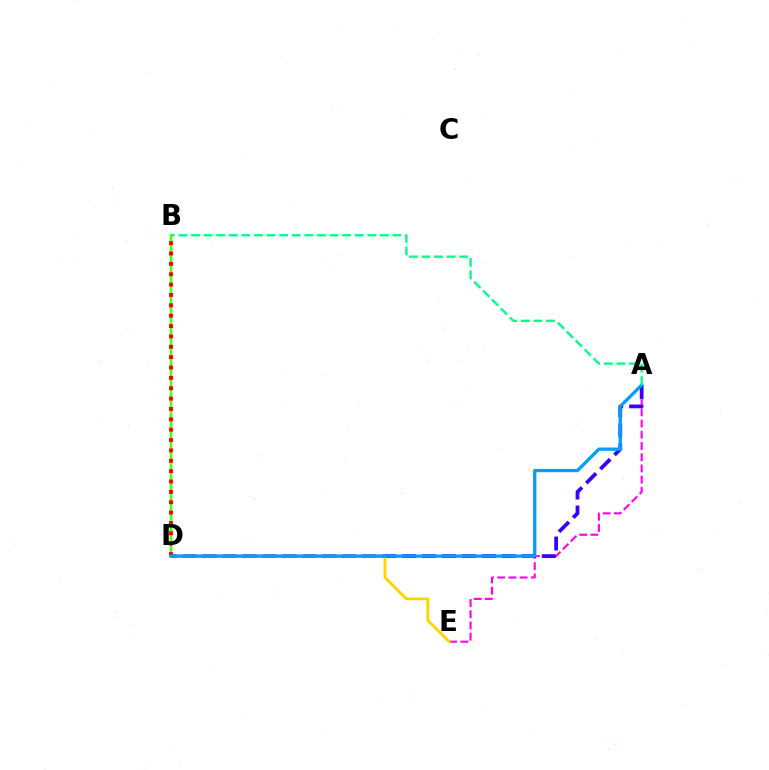{('A', 'E'): [{'color': '#ff00ed', 'line_style': 'dashed', 'thickness': 1.52}], ('A', 'D'): [{'color': '#3700ff', 'line_style': 'dashed', 'thickness': 2.71}, {'color': '#009eff', 'line_style': 'solid', 'thickness': 2.36}], ('D', 'E'): [{'color': '#ffd500', 'line_style': 'solid', 'thickness': 2.06}], ('B', 'D'): [{'color': '#4fff00', 'line_style': 'solid', 'thickness': 1.8}, {'color': '#ff0000', 'line_style': 'dotted', 'thickness': 2.82}], ('A', 'B'): [{'color': '#00ff86', 'line_style': 'dashed', 'thickness': 1.71}]}